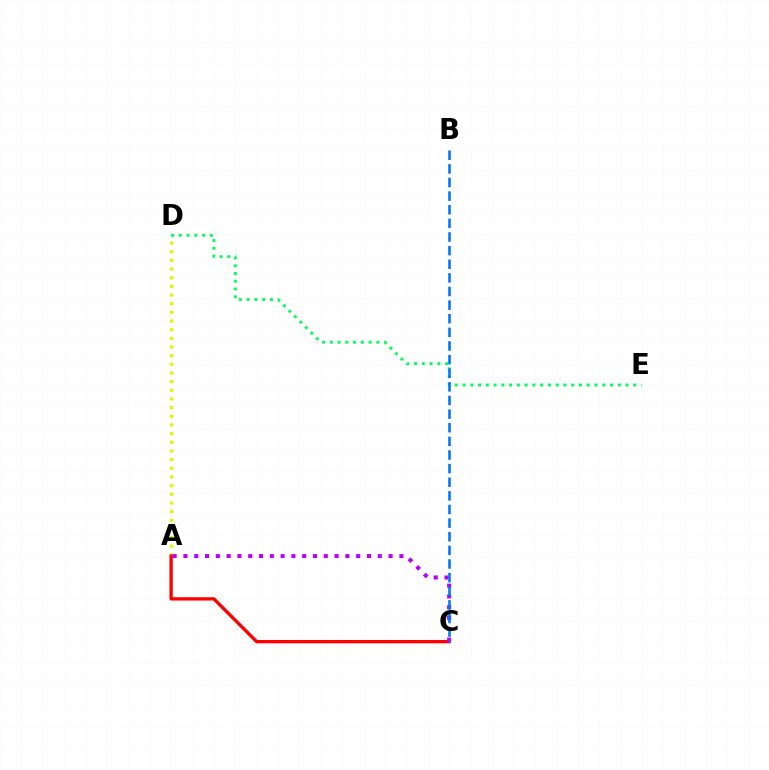{('A', 'D'): [{'color': '#d1ff00', 'line_style': 'dotted', 'thickness': 2.35}], ('D', 'E'): [{'color': '#00ff5c', 'line_style': 'dotted', 'thickness': 2.11}], ('A', 'C'): [{'color': '#ff0000', 'line_style': 'solid', 'thickness': 2.39}, {'color': '#b900ff', 'line_style': 'dotted', 'thickness': 2.93}], ('B', 'C'): [{'color': '#0074ff', 'line_style': 'dashed', 'thickness': 1.85}]}